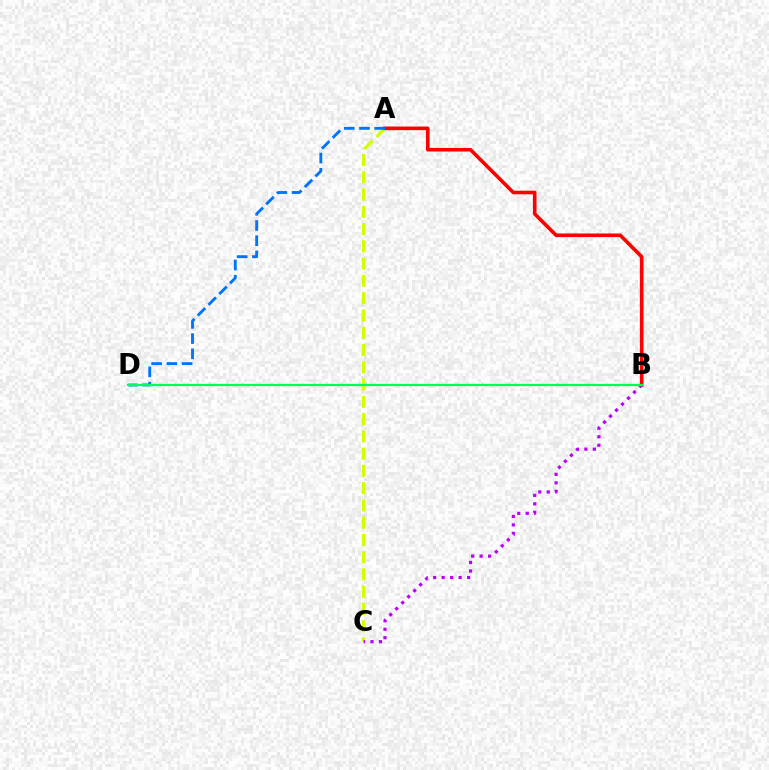{('A', 'C'): [{'color': '#d1ff00', 'line_style': 'dashed', 'thickness': 2.35}], ('A', 'B'): [{'color': '#ff0000', 'line_style': 'solid', 'thickness': 2.59}], ('A', 'D'): [{'color': '#0074ff', 'line_style': 'dashed', 'thickness': 2.07}], ('B', 'C'): [{'color': '#b900ff', 'line_style': 'dotted', 'thickness': 2.3}], ('B', 'D'): [{'color': '#00ff5c', 'line_style': 'solid', 'thickness': 1.62}]}